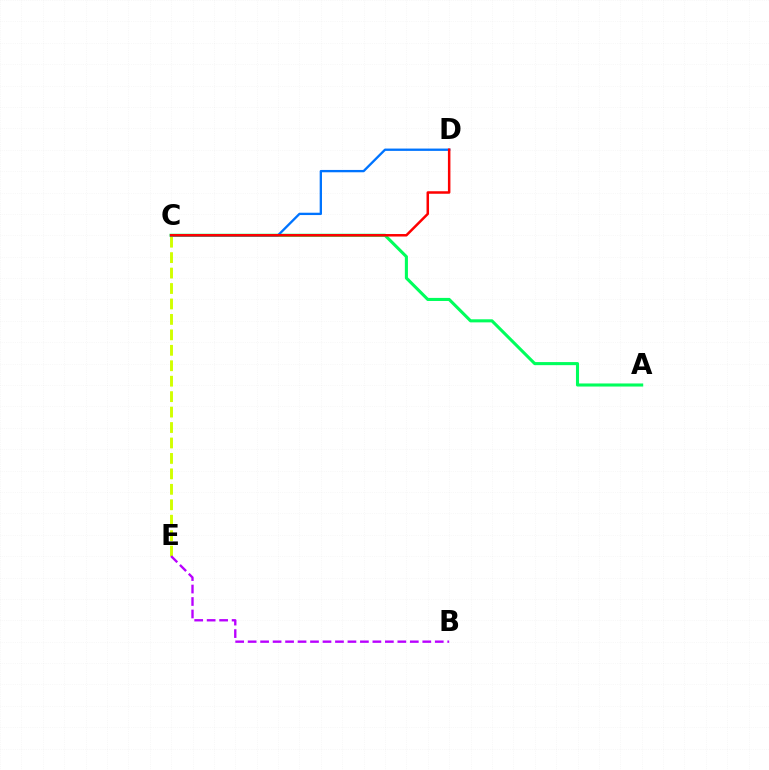{('C', 'E'): [{'color': '#d1ff00', 'line_style': 'dashed', 'thickness': 2.1}], ('B', 'E'): [{'color': '#b900ff', 'line_style': 'dashed', 'thickness': 1.69}], ('A', 'C'): [{'color': '#00ff5c', 'line_style': 'solid', 'thickness': 2.22}], ('C', 'D'): [{'color': '#0074ff', 'line_style': 'solid', 'thickness': 1.67}, {'color': '#ff0000', 'line_style': 'solid', 'thickness': 1.8}]}